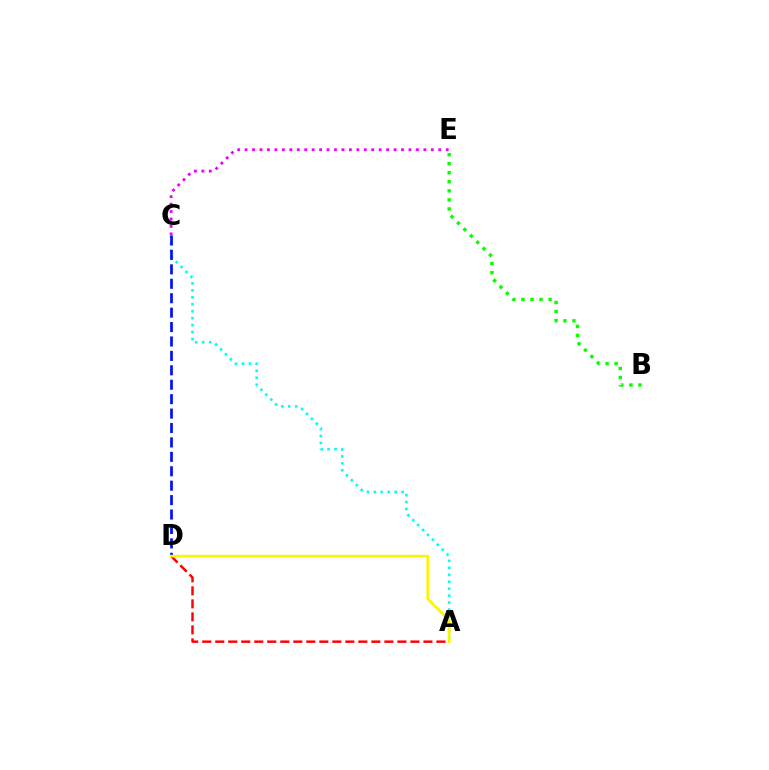{('A', 'C'): [{'color': '#00fff6', 'line_style': 'dotted', 'thickness': 1.89}], ('B', 'E'): [{'color': '#08ff00', 'line_style': 'dotted', 'thickness': 2.46}], ('C', 'D'): [{'color': '#0010ff', 'line_style': 'dashed', 'thickness': 1.96}], ('A', 'D'): [{'color': '#ff0000', 'line_style': 'dashed', 'thickness': 1.77}, {'color': '#fcf500', 'line_style': 'solid', 'thickness': 1.94}], ('C', 'E'): [{'color': '#ee00ff', 'line_style': 'dotted', 'thickness': 2.02}]}